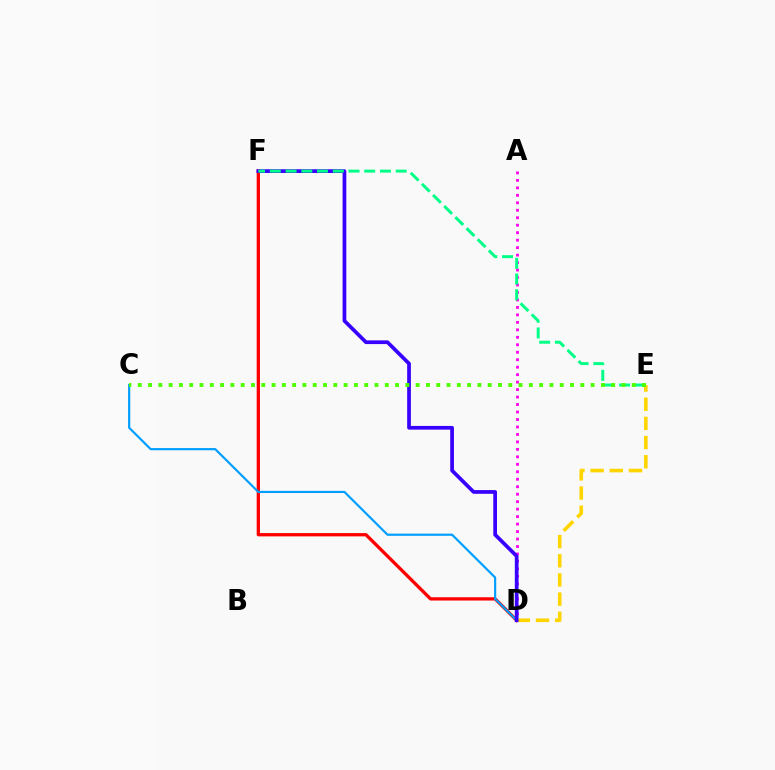{('D', 'F'): [{'color': '#ff0000', 'line_style': 'solid', 'thickness': 2.37}, {'color': '#3700ff', 'line_style': 'solid', 'thickness': 2.68}], ('A', 'D'): [{'color': '#ff00ed', 'line_style': 'dotted', 'thickness': 2.03}], ('C', 'D'): [{'color': '#009eff', 'line_style': 'solid', 'thickness': 1.57}], ('D', 'E'): [{'color': '#ffd500', 'line_style': 'dashed', 'thickness': 2.6}], ('E', 'F'): [{'color': '#00ff86', 'line_style': 'dashed', 'thickness': 2.14}], ('C', 'E'): [{'color': '#4fff00', 'line_style': 'dotted', 'thickness': 2.8}]}